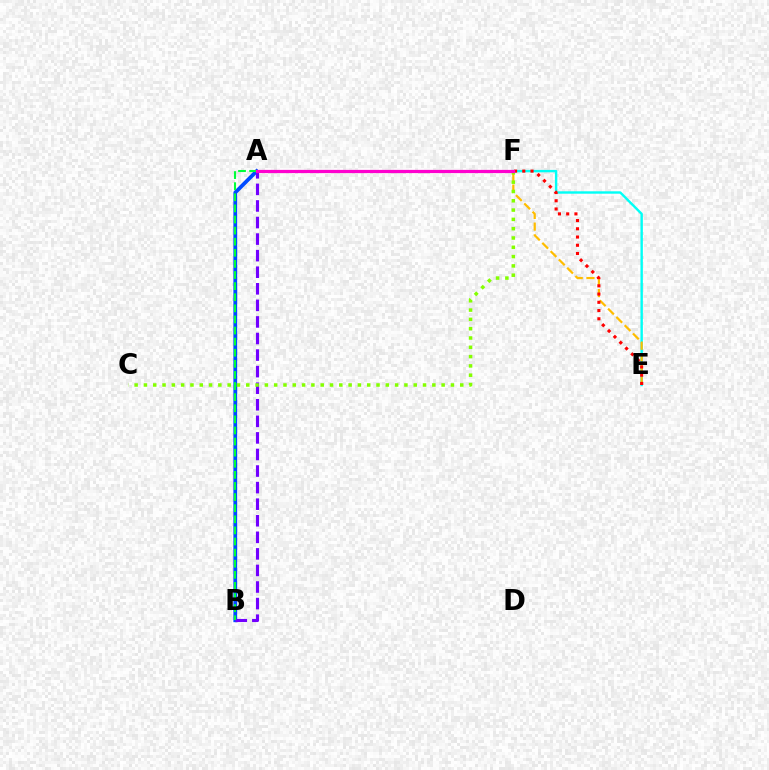{('A', 'B'): [{'color': '#004bff', 'line_style': 'solid', 'thickness': 2.72}, {'color': '#7200ff', 'line_style': 'dashed', 'thickness': 2.25}, {'color': '#00ff39', 'line_style': 'dashed', 'thickness': 1.51}], ('E', 'F'): [{'color': '#00fff6', 'line_style': 'solid', 'thickness': 1.73}, {'color': '#ffbd00', 'line_style': 'dashed', 'thickness': 1.59}, {'color': '#ff0000', 'line_style': 'dotted', 'thickness': 2.24}], ('C', 'F'): [{'color': '#84ff00', 'line_style': 'dotted', 'thickness': 2.53}], ('A', 'F'): [{'color': '#ff00cf', 'line_style': 'solid', 'thickness': 2.32}]}